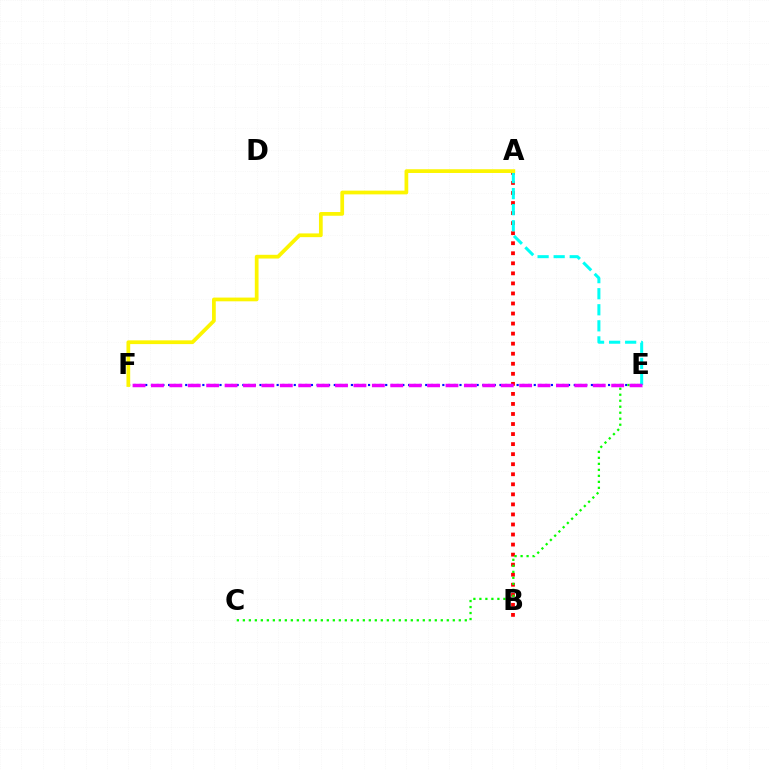{('A', 'B'): [{'color': '#ff0000', 'line_style': 'dotted', 'thickness': 2.73}], ('E', 'F'): [{'color': '#0010ff', 'line_style': 'dotted', 'thickness': 1.55}, {'color': '#ee00ff', 'line_style': 'dashed', 'thickness': 2.5}], ('C', 'E'): [{'color': '#08ff00', 'line_style': 'dotted', 'thickness': 1.63}], ('A', 'E'): [{'color': '#00fff6', 'line_style': 'dashed', 'thickness': 2.18}], ('A', 'F'): [{'color': '#fcf500', 'line_style': 'solid', 'thickness': 2.69}]}